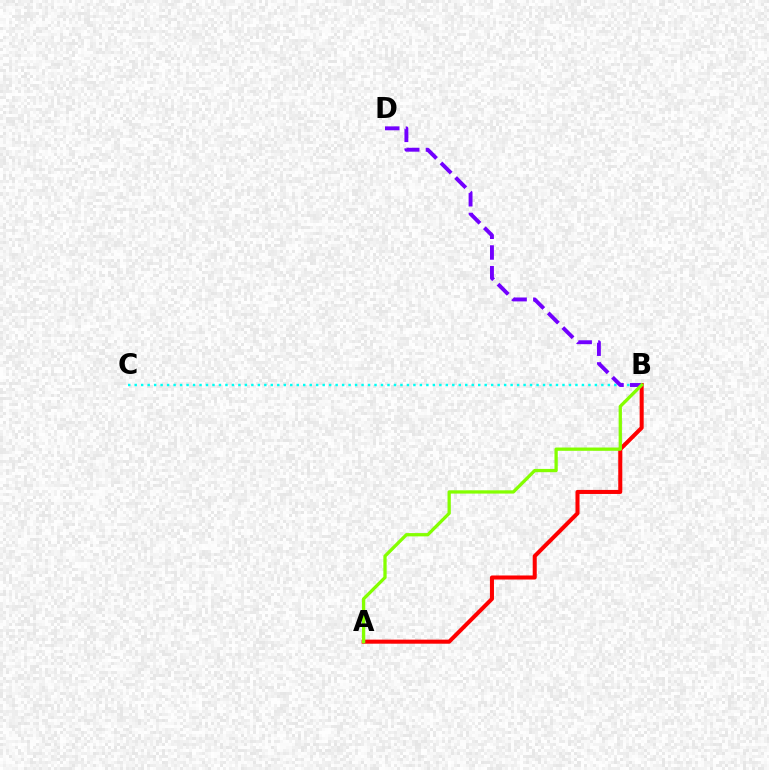{('B', 'C'): [{'color': '#00fff6', 'line_style': 'dotted', 'thickness': 1.76}], ('A', 'B'): [{'color': '#ff0000', 'line_style': 'solid', 'thickness': 2.91}, {'color': '#84ff00', 'line_style': 'solid', 'thickness': 2.36}], ('B', 'D'): [{'color': '#7200ff', 'line_style': 'dashed', 'thickness': 2.81}]}